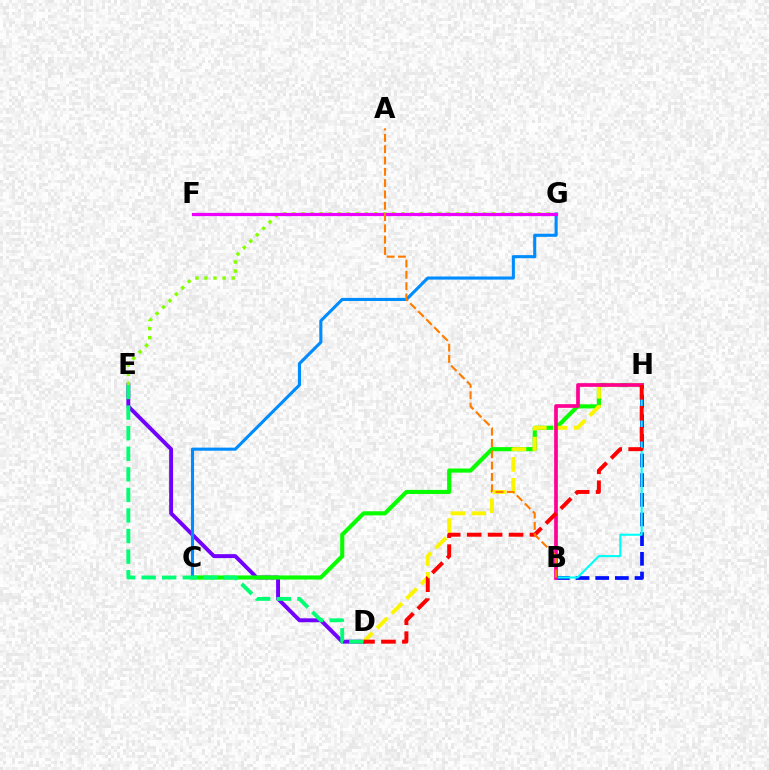{('D', 'E'): [{'color': '#7200ff', 'line_style': 'solid', 'thickness': 2.82}, {'color': '#00ff74', 'line_style': 'dashed', 'thickness': 2.8}], ('C', 'H'): [{'color': '#08ff00', 'line_style': 'solid', 'thickness': 2.97}], ('B', 'H'): [{'color': '#0010ff', 'line_style': 'dashed', 'thickness': 2.67}, {'color': '#00fff6', 'line_style': 'solid', 'thickness': 1.53}, {'color': '#ff0094', 'line_style': 'solid', 'thickness': 2.66}], ('D', 'H'): [{'color': '#fcf500', 'line_style': 'dashed', 'thickness': 2.84}, {'color': '#ff0000', 'line_style': 'dashed', 'thickness': 2.85}], ('C', 'G'): [{'color': '#008cff', 'line_style': 'solid', 'thickness': 2.23}], ('E', 'G'): [{'color': '#84ff00', 'line_style': 'dotted', 'thickness': 2.47}], ('F', 'G'): [{'color': '#ee00ff', 'line_style': 'solid', 'thickness': 2.32}], ('A', 'B'): [{'color': '#ff7c00', 'line_style': 'dashed', 'thickness': 1.54}]}